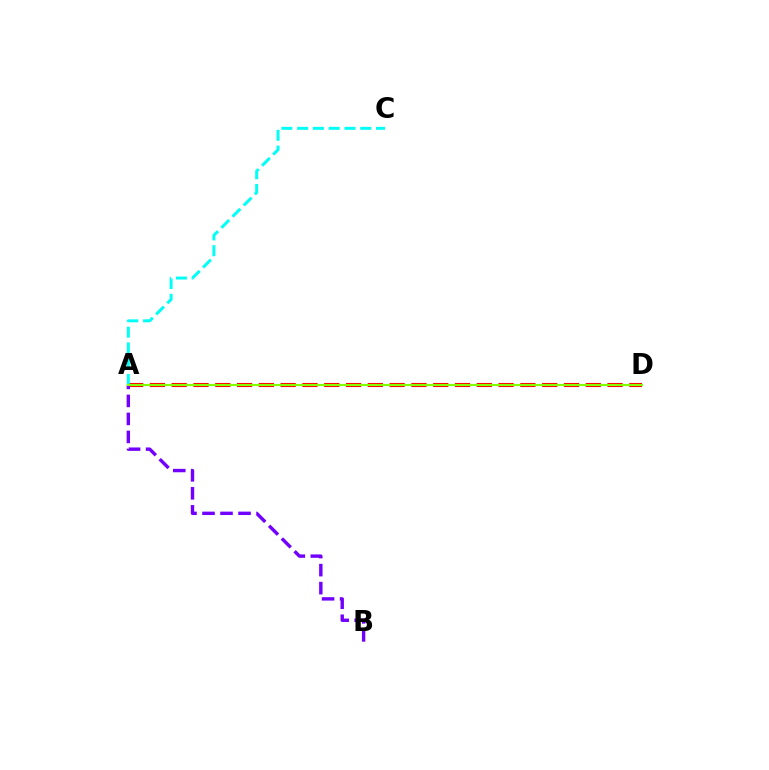{('A', 'D'): [{'color': '#ff0000', 'line_style': 'dashed', 'thickness': 2.96}, {'color': '#84ff00', 'line_style': 'solid', 'thickness': 1.52}], ('A', 'B'): [{'color': '#7200ff', 'line_style': 'dashed', 'thickness': 2.45}], ('A', 'C'): [{'color': '#00fff6', 'line_style': 'dashed', 'thickness': 2.14}]}